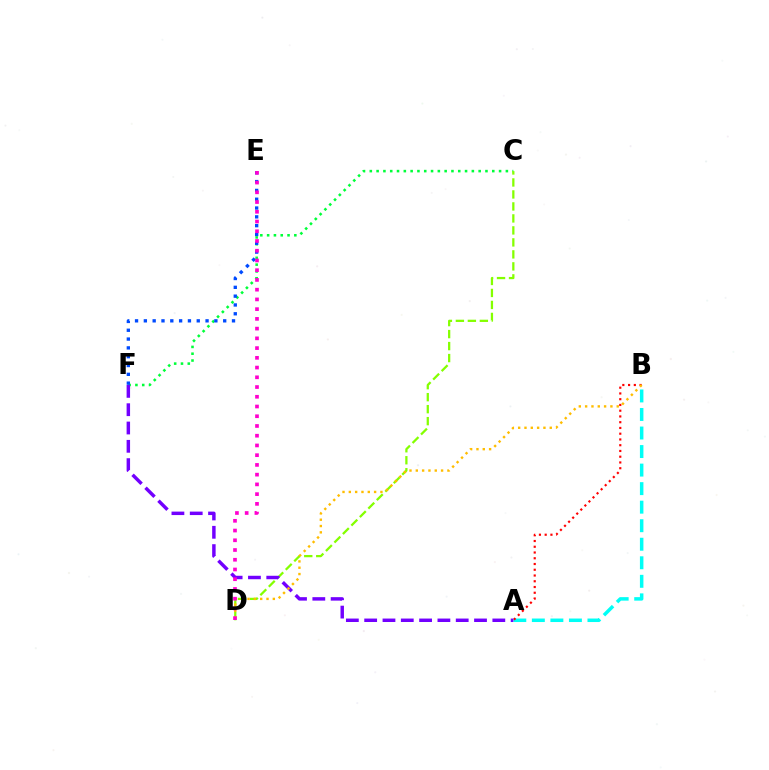{('A', 'B'): [{'color': '#00fff6', 'line_style': 'dashed', 'thickness': 2.52}, {'color': '#ff0000', 'line_style': 'dotted', 'thickness': 1.56}], ('C', 'F'): [{'color': '#00ff39', 'line_style': 'dotted', 'thickness': 1.85}], ('C', 'D'): [{'color': '#84ff00', 'line_style': 'dashed', 'thickness': 1.63}], ('A', 'F'): [{'color': '#7200ff', 'line_style': 'dashed', 'thickness': 2.49}], ('E', 'F'): [{'color': '#004bff', 'line_style': 'dotted', 'thickness': 2.4}], ('B', 'D'): [{'color': '#ffbd00', 'line_style': 'dotted', 'thickness': 1.72}], ('D', 'E'): [{'color': '#ff00cf', 'line_style': 'dotted', 'thickness': 2.65}]}